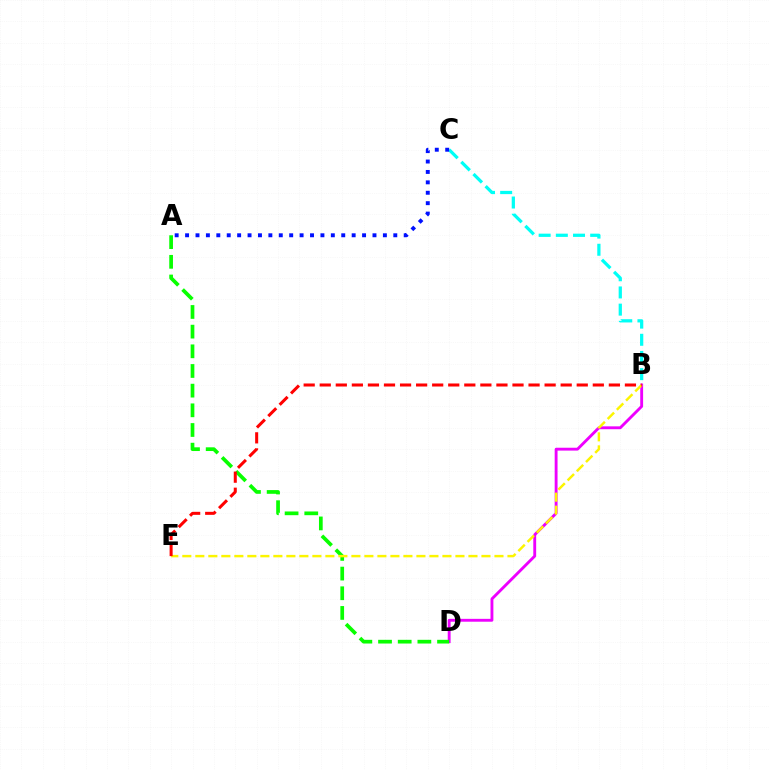{('B', 'C'): [{'color': '#00fff6', 'line_style': 'dashed', 'thickness': 2.33}], ('B', 'D'): [{'color': '#ee00ff', 'line_style': 'solid', 'thickness': 2.06}], ('A', 'D'): [{'color': '#08ff00', 'line_style': 'dashed', 'thickness': 2.67}], ('A', 'C'): [{'color': '#0010ff', 'line_style': 'dotted', 'thickness': 2.83}], ('B', 'E'): [{'color': '#fcf500', 'line_style': 'dashed', 'thickness': 1.77}, {'color': '#ff0000', 'line_style': 'dashed', 'thickness': 2.18}]}